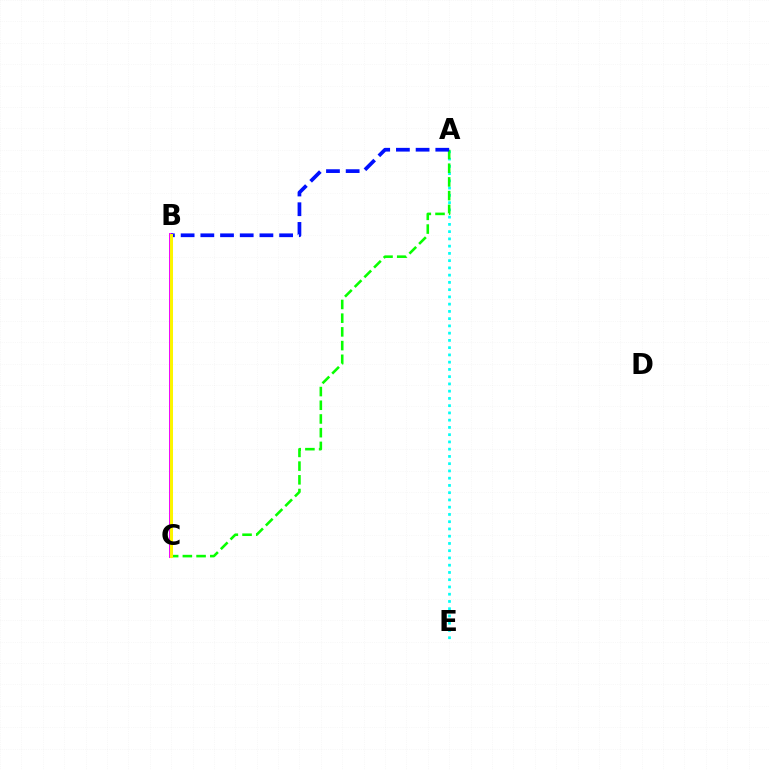{('B', 'C'): [{'color': '#ee00ff', 'line_style': 'solid', 'thickness': 2.82}, {'color': '#ff0000', 'line_style': 'dotted', 'thickness': 1.91}, {'color': '#fcf500', 'line_style': 'solid', 'thickness': 2.17}], ('A', 'E'): [{'color': '#00fff6', 'line_style': 'dotted', 'thickness': 1.97}], ('A', 'C'): [{'color': '#08ff00', 'line_style': 'dashed', 'thickness': 1.86}], ('A', 'B'): [{'color': '#0010ff', 'line_style': 'dashed', 'thickness': 2.68}]}